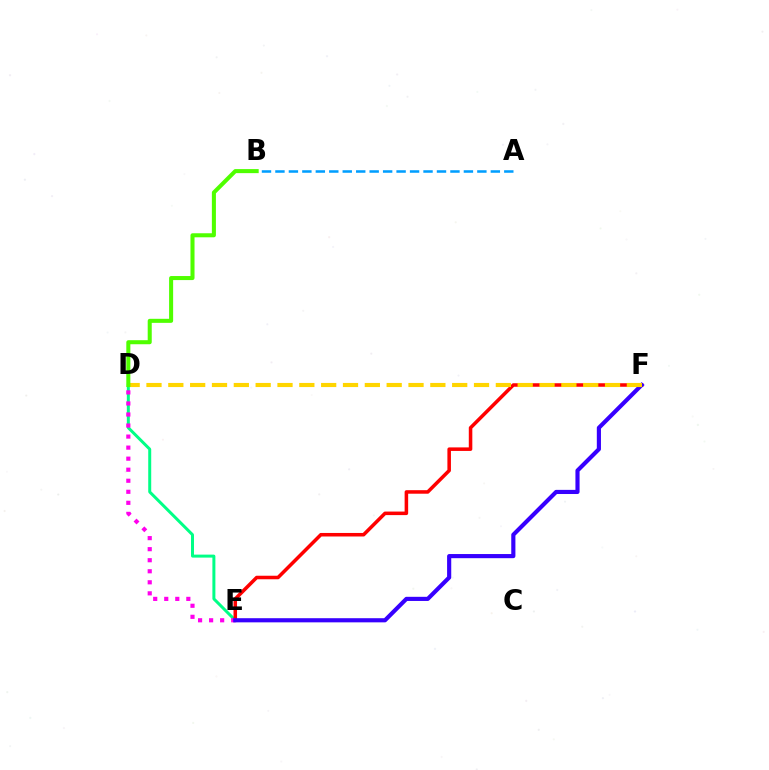{('A', 'B'): [{'color': '#009eff', 'line_style': 'dashed', 'thickness': 1.83}], ('D', 'E'): [{'color': '#00ff86', 'line_style': 'solid', 'thickness': 2.15}, {'color': '#ff00ed', 'line_style': 'dotted', 'thickness': 3.0}], ('E', 'F'): [{'color': '#ff0000', 'line_style': 'solid', 'thickness': 2.54}, {'color': '#3700ff', 'line_style': 'solid', 'thickness': 2.98}], ('D', 'F'): [{'color': '#ffd500', 'line_style': 'dashed', 'thickness': 2.97}], ('B', 'D'): [{'color': '#4fff00', 'line_style': 'solid', 'thickness': 2.91}]}